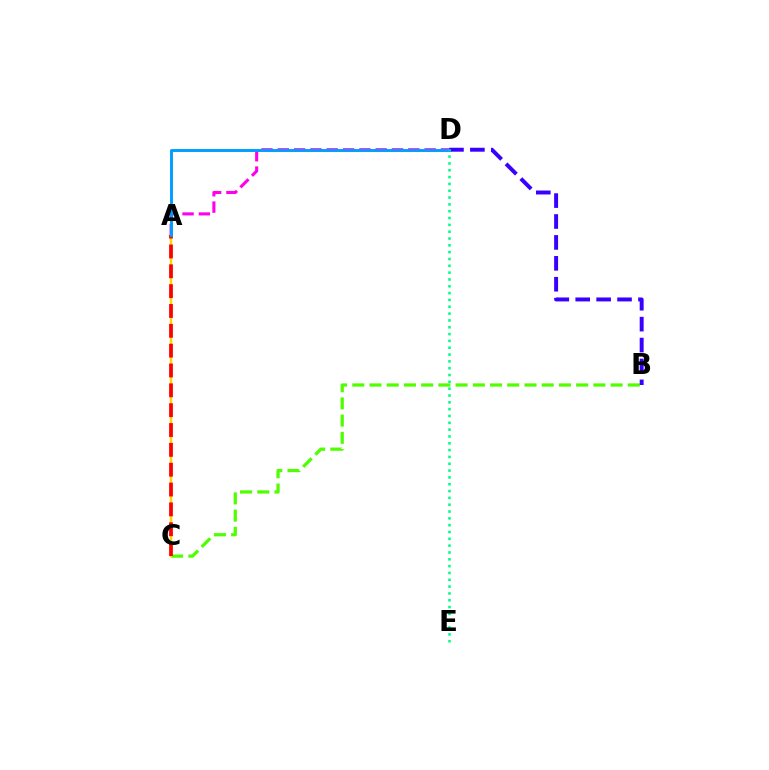{('A', 'D'): [{'color': '#ff00ed', 'line_style': 'dashed', 'thickness': 2.22}, {'color': '#009eff', 'line_style': 'solid', 'thickness': 2.11}], ('B', 'C'): [{'color': '#4fff00', 'line_style': 'dashed', 'thickness': 2.34}], ('B', 'D'): [{'color': '#3700ff', 'line_style': 'dashed', 'thickness': 2.84}], ('A', 'C'): [{'color': '#ffd500', 'line_style': 'solid', 'thickness': 1.78}, {'color': '#ff0000', 'line_style': 'dashed', 'thickness': 2.7}], ('D', 'E'): [{'color': '#00ff86', 'line_style': 'dotted', 'thickness': 1.85}]}